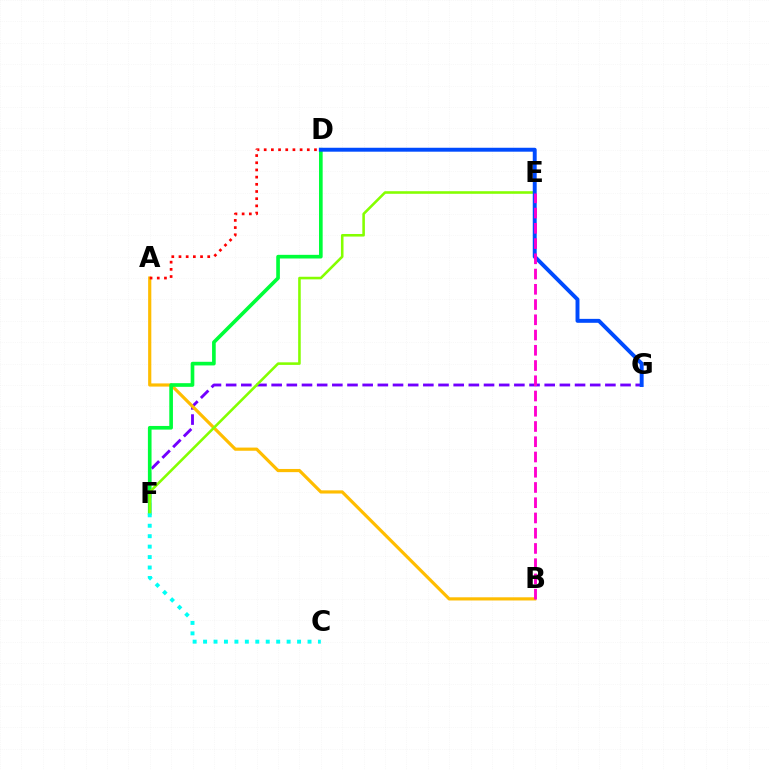{('F', 'G'): [{'color': '#7200ff', 'line_style': 'dashed', 'thickness': 2.06}], ('A', 'B'): [{'color': '#ffbd00', 'line_style': 'solid', 'thickness': 2.29}], ('D', 'F'): [{'color': '#00ff39', 'line_style': 'solid', 'thickness': 2.63}], ('E', 'F'): [{'color': '#84ff00', 'line_style': 'solid', 'thickness': 1.85}], ('D', 'G'): [{'color': '#004bff', 'line_style': 'solid', 'thickness': 2.83}], ('B', 'E'): [{'color': '#ff00cf', 'line_style': 'dashed', 'thickness': 2.07}], ('A', 'D'): [{'color': '#ff0000', 'line_style': 'dotted', 'thickness': 1.95}], ('C', 'F'): [{'color': '#00fff6', 'line_style': 'dotted', 'thickness': 2.84}]}